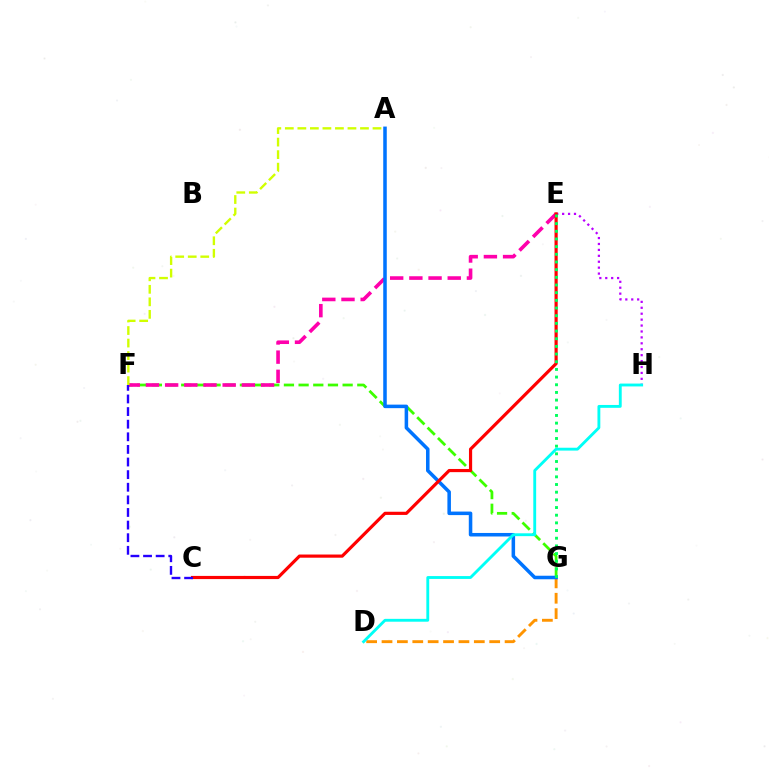{('E', 'H'): [{'color': '#b900ff', 'line_style': 'dotted', 'thickness': 1.61}], ('D', 'G'): [{'color': '#ff9400', 'line_style': 'dashed', 'thickness': 2.09}], ('F', 'G'): [{'color': '#3dff00', 'line_style': 'dashed', 'thickness': 1.99}], ('E', 'F'): [{'color': '#ff00ac', 'line_style': 'dashed', 'thickness': 2.61}], ('A', 'G'): [{'color': '#0074ff', 'line_style': 'solid', 'thickness': 2.54}], ('C', 'E'): [{'color': '#ff0000', 'line_style': 'solid', 'thickness': 2.29}], ('E', 'G'): [{'color': '#00ff5c', 'line_style': 'dotted', 'thickness': 2.08}], ('A', 'F'): [{'color': '#d1ff00', 'line_style': 'dashed', 'thickness': 1.7}], ('C', 'F'): [{'color': '#2500ff', 'line_style': 'dashed', 'thickness': 1.71}], ('D', 'H'): [{'color': '#00fff6', 'line_style': 'solid', 'thickness': 2.06}]}